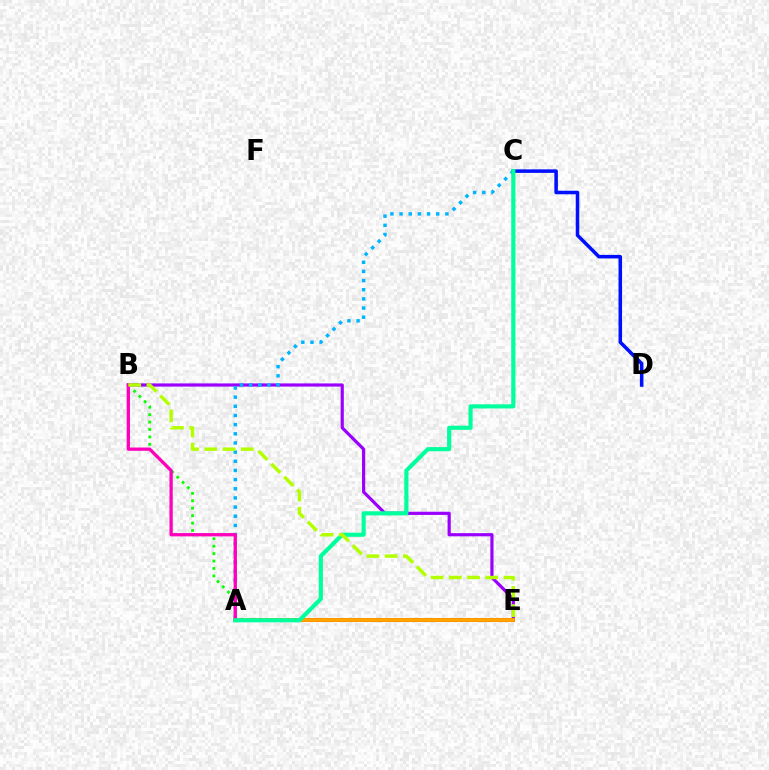{('A', 'B'): [{'color': '#08ff00', 'line_style': 'dotted', 'thickness': 2.02}, {'color': '#ff00bd', 'line_style': 'solid', 'thickness': 2.37}], ('B', 'E'): [{'color': '#9b00ff', 'line_style': 'solid', 'thickness': 2.29}, {'color': '#b3ff00', 'line_style': 'dashed', 'thickness': 2.48}], ('A', 'C'): [{'color': '#00b5ff', 'line_style': 'dotted', 'thickness': 2.49}, {'color': '#00ff9d', 'line_style': 'solid', 'thickness': 2.98}], ('A', 'E'): [{'color': '#ff0000', 'line_style': 'solid', 'thickness': 2.88}, {'color': '#ffa500', 'line_style': 'solid', 'thickness': 2.73}], ('C', 'D'): [{'color': '#0010ff', 'line_style': 'solid', 'thickness': 2.54}]}